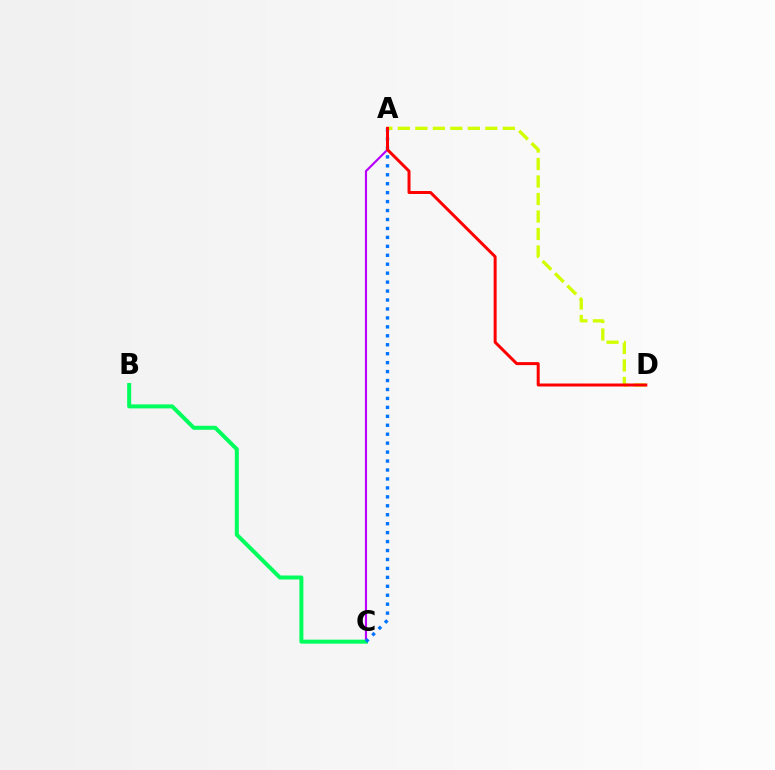{('A', 'C'): [{'color': '#b900ff', 'line_style': 'solid', 'thickness': 1.55}, {'color': '#0074ff', 'line_style': 'dotted', 'thickness': 2.43}], ('B', 'C'): [{'color': '#00ff5c', 'line_style': 'solid', 'thickness': 2.88}], ('A', 'D'): [{'color': '#d1ff00', 'line_style': 'dashed', 'thickness': 2.38}, {'color': '#ff0000', 'line_style': 'solid', 'thickness': 2.15}]}